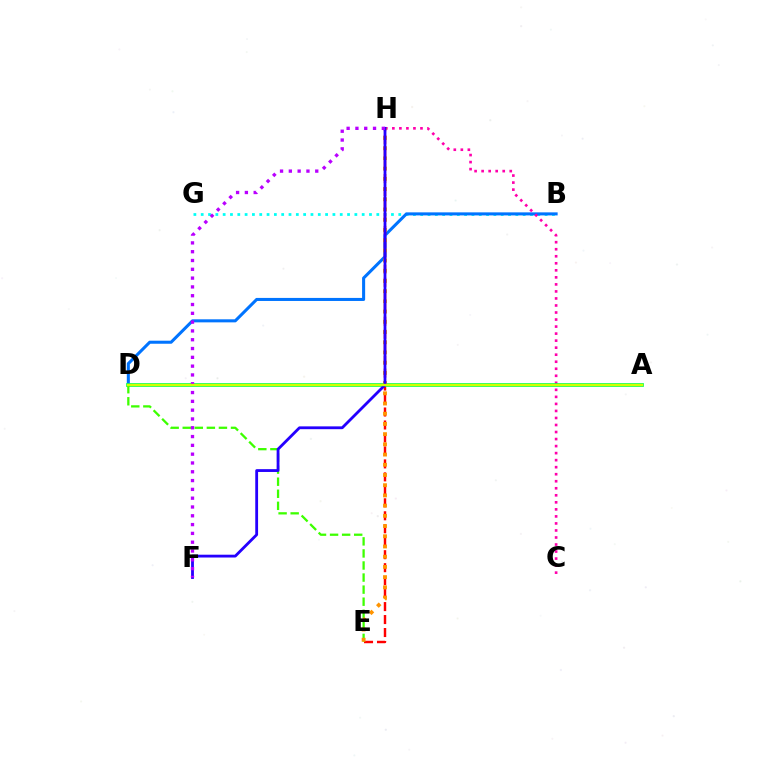{('B', 'G'): [{'color': '#00fff6', 'line_style': 'dotted', 'thickness': 1.99}], ('B', 'D'): [{'color': '#0074ff', 'line_style': 'solid', 'thickness': 2.19}], ('C', 'H'): [{'color': '#ff00ac', 'line_style': 'dotted', 'thickness': 1.91}], ('E', 'H'): [{'color': '#ff0000', 'line_style': 'dashed', 'thickness': 1.76}, {'color': '#ff9400', 'line_style': 'dotted', 'thickness': 2.77}], ('A', 'D'): [{'color': '#00ff5c', 'line_style': 'solid', 'thickness': 2.68}, {'color': '#d1ff00', 'line_style': 'solid', 'thickness': 1.7}], ('D', 'E'): [{'color': '#3dff00', 'line_style': 'dashed', 'thickness': 1.64}], ('F', 'H'): [{'color': '#2500ff', 'line_style': 'solid', 'thickness': 2.03}, {'color': '#b900ff', 'line_style': 'dotted', 'thickness': 2.39}]}